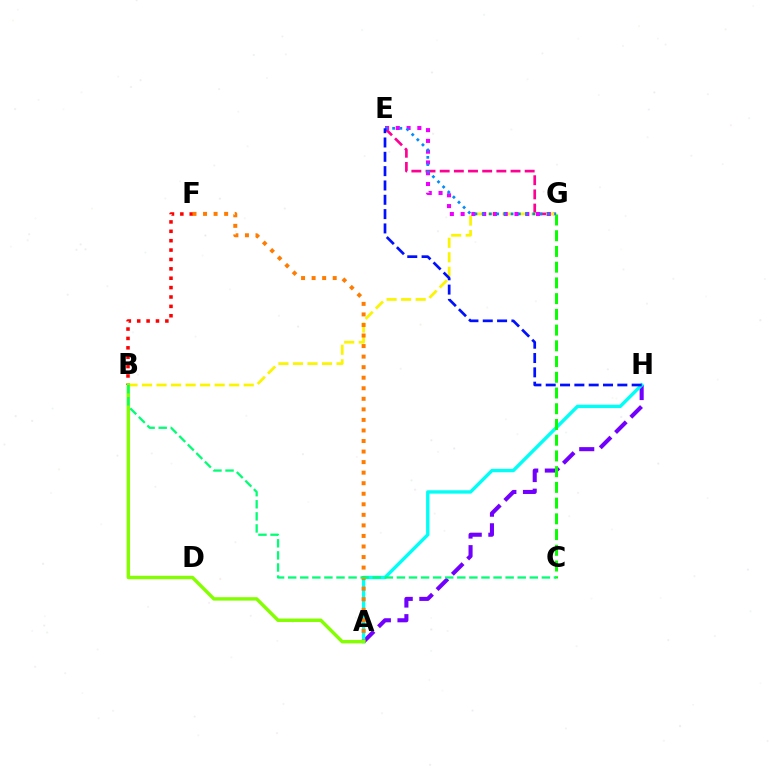{('A', 'H'): [{'color': '#7200ff', 'line_style': 'dashed', 'thickness': 2.94}, {'color': '#00fff6', 'line_style': 'solid', 'thickness': 2.43}], ('C', 'G'): [{'color': '#08ff00', 'line_style': 'dashed', 'thickness': 2.14}], ('E', 'G'): [{'color': '#ff0094', 'line_style': 'dashed', 'thickness': 1.92}, {'color': '#ee00ff', 'line_style': 'dotted', 'thickness': 2.93}, {'color': '#008cff', 'line_style': 'dotted', 'thickness': 1.97}], ('B', 'G'): [{'color': '#fcf500', 'line_style': 'dashed', 'thickness': 1.97}], ('B', 'F'): [{'color': '#ff0000', 'line_style': 'dotted', 'thickness': 2.55}], ('A', 'F'): [{'color': '#ff7c00', 'line_style': 'dotted', 'thickness': 2.87}], ('A', 'B'): [{'color': '#84ff00', 'line_style': 'solid', 'thickness': 2.46}], ('B', 'C'): [{'color': '#00ff74', 'line_style': 'dashed', 'thickness': 1.64}], ('E', 'H'): [{'color': '#0010ff', 'line_style': 'dashed', 'thickness': 1.95}]}